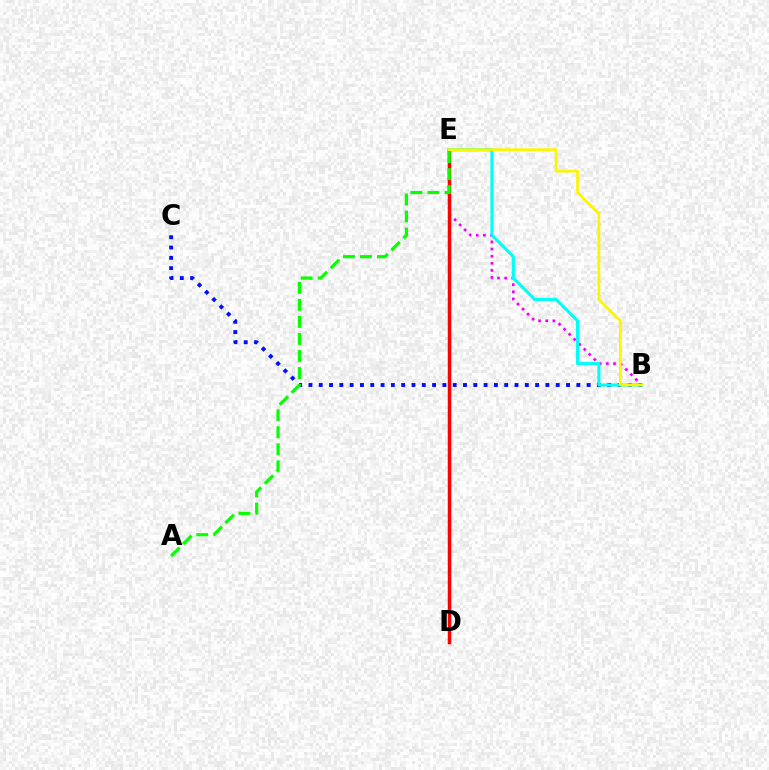{('B', 'E'): [{'color': '#ee00ff', 'line_style': 'dotted', 'thickness': 1.94}, {'color': '#00fff6', 'line_style': 'solid', 'thickness': 2.24}, {'color': '#fcf500', 'line_style': 'solid', 'thickness': 1.96}], ('B', 'C'): [{'color': '#0010ff', 'line_style': 'dotted', 'thickness': 2.8}], ('D', 'E'): [{'color': '#ff0000', 'line_style': 'solid', 'thickness': 2.5}], ('A', 'E'): [{'color': '#08ff00', 'line_style': 'dashed', 'thickness': 2.31}]}